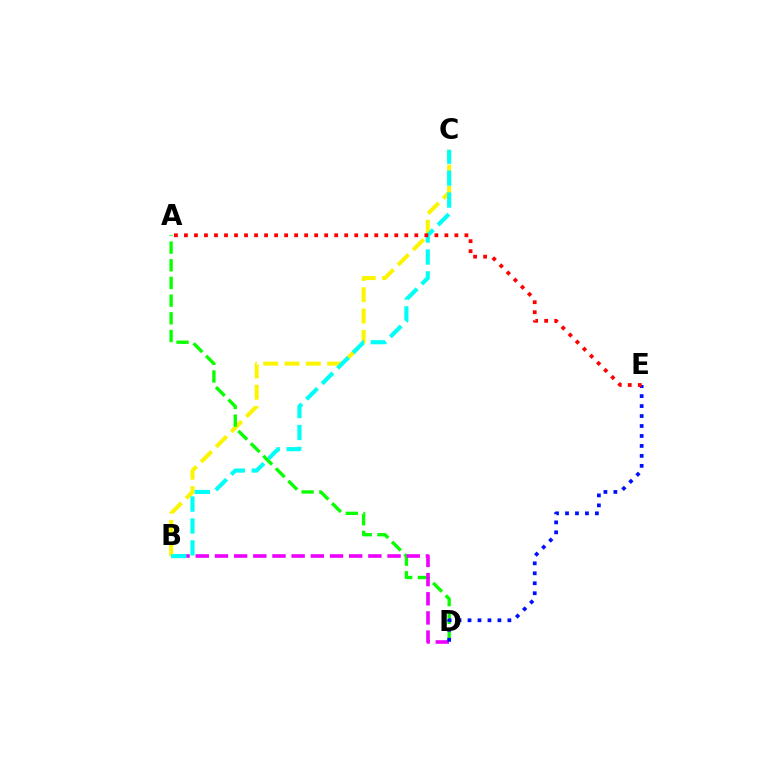{('B', 'C'): [{'color': '#fcf500', 'line_style': 'dashed', 'thickness': 2.9}, {'color': '#00fff6', 'line_style': 'dashed', 'thickness': 2.98}], ('A', 'D'): [{'color': '#08ff00', 'line_style': 'dashed', 'thickness': 2.4}], ('B', 'D'): [{'color': '#ee00ff', 'line_style': 'dashed', 'thickness': 2.61}], ('D', 'E'): [{'color': '#0010ff', 'line_style': 'dotted', 'thickness': 2.71}], ('A', 'E'): [{'color': '#ff0000', 'line_style': 'dotted', 'thickness': 2.72}]}